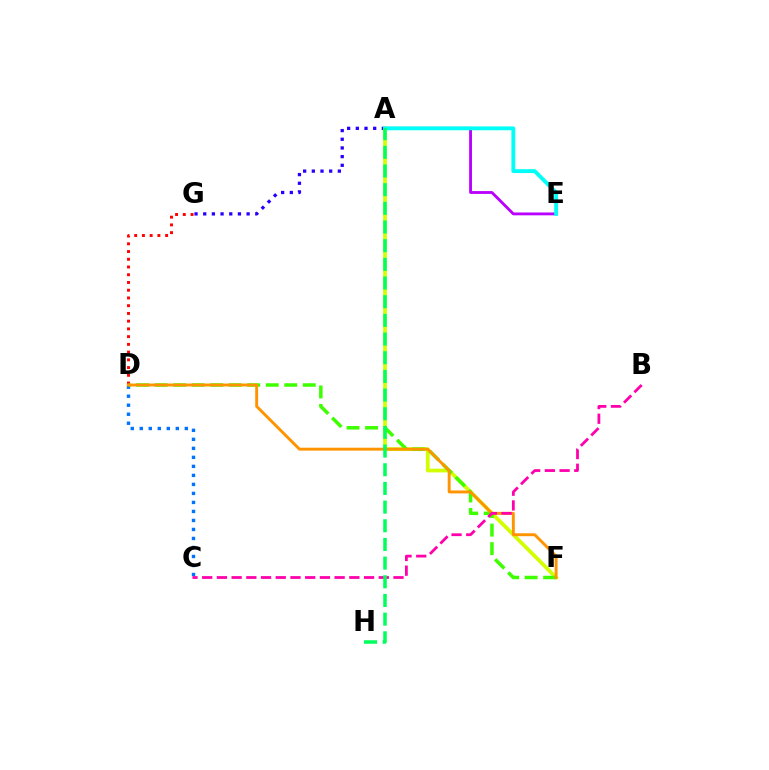{('C', 'D'): [{'color': '#0074ff', 'line_style': 'dotted', 'thickness': 2.45}], ('A', 'G'): [{'color': '#2500ff', 'line_style': 'dotted', 'thickness': 2.36}], ('A', 'F'): [{'color': '#d1ff00', 'line_style': 'solid', 'thickness': 2.7}], ('D', 'G'): [{'color': '#ff0000', 'line_style': 'dotted', 'thickness': 2.1}], ('D', 'F'): [{'color': '#3dff00', 'line_style': 'dashed', 'thickness': 2.51}, {'color': '#ff9400', 'line_style': 'solid', 'thickness': 2.1}], ('A', 'E'): [{'color': '#b900ff', 'line_style': 'solid', 'thickness': 2.04}, {'color': '#00fff6', 'line_style': 'solid', 'thickness': 2.77}], ('B', 'C'): [{'color': '#ff00ac', 'line_style': 'dashed', 'thickness': 2.0}], ('A', 'H'): [{'color': '#00ff5c', 'line_style': 'dashed', 'thickness': 2.54}]}